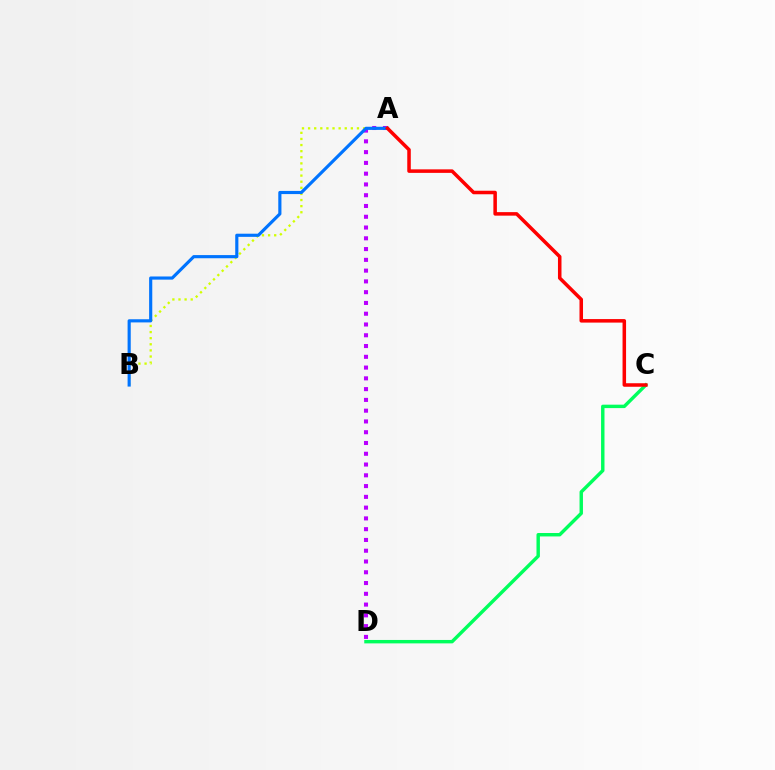{('C', 'D'): [{'color': '#00ff5c', 'line_style': 'solid', 'thickness': 2.46}], ('A', 'B'): [{'color': '#d1ff00', 'line_style': 'dotted', 'thickness': 1.66}, {'color': '#0074ff', 'line_style': 'solid', 'thickness': 2.27}], ('A', 'D'): [{'color': '#b900ff', 'line_style': 'dotted', 'thickness': 2.93}], ('A', 'C'): [{'color': '#ff0000', 'line_style': 'solid', 'thickness': 2.54}]}